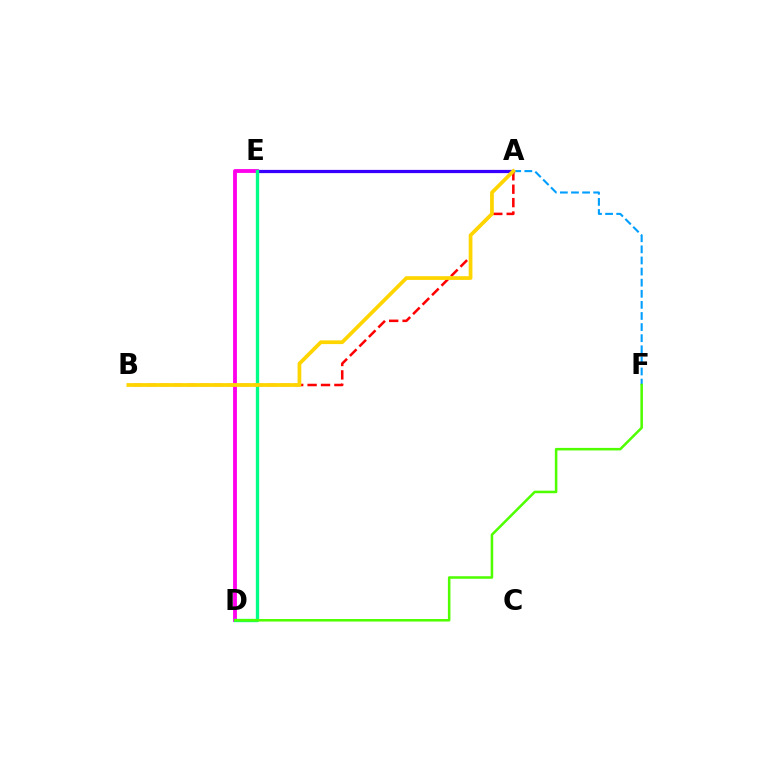{('A', 'E'): [{'color': '#3700ff', 'line_style': 'solid', 'thickness': 2.32}], ('A', 'B'): [{'color': '#ff0000', 'line_style': 'dashed', 'thickness': 1.82}, {'color': '#ffd500', 'line_style': 'solid', 'thickness': 2.68}], ('D', 'E'): [{'color': '#ff00ed', 'line_style': 'solid', 'thickness': 2.76}, {'color': '#00ff86', 'line_style': 'solid', 'thickness': 2.4}], ('A', 'F'): [{'color': '#009eff', 'line_style': 'dashed', 'thickness': 1.51}], ('D', 'F'): [{'color': '#4fff00', 'line_style': 'solid', 'thickness': 1.82}]}